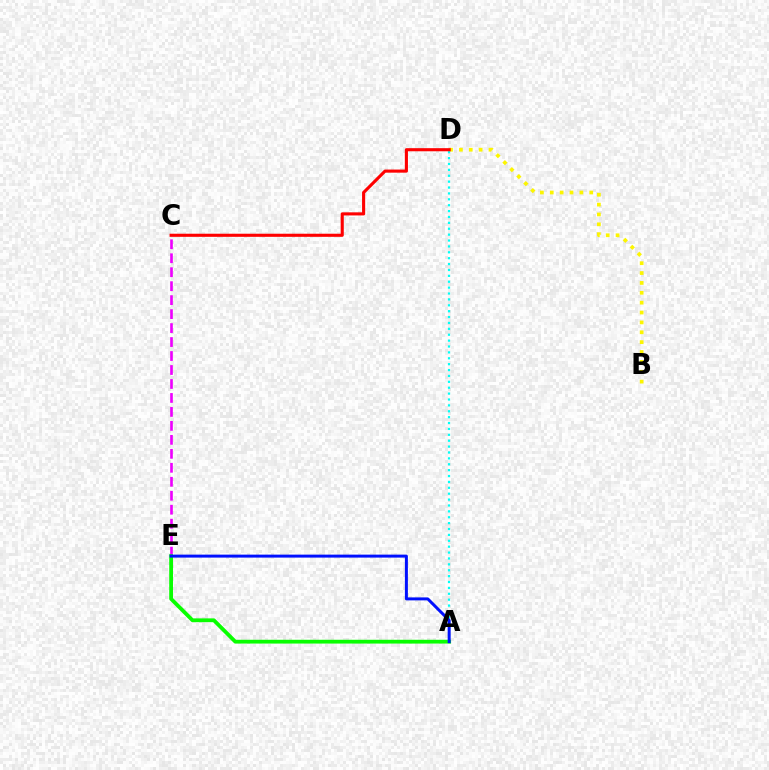{('B', 'D'): [{'color': '#fcf500', 'line_style': 'dotted', 'thickness': 2.68}], ('C', 'E'): [{'color': '#ee00ff', 'line_style': 'dashed', 'thickness': 1.9}], ('A', 'E'): [{'color': '#08ff00', 'line_style': 'solid', 'thickness': 2.73}, {'color': '#0010ff', 'line_style': 'solid', 'thickness': 2.14}], ('A', 'D'): [{'color': '#00fff6', 'line_style': 'dotted', 'thickness': 1.6}], ('C', 'D'): [{'color': '#ff0000', 'line_style': 'solid', 'thickness': 2.23}]}